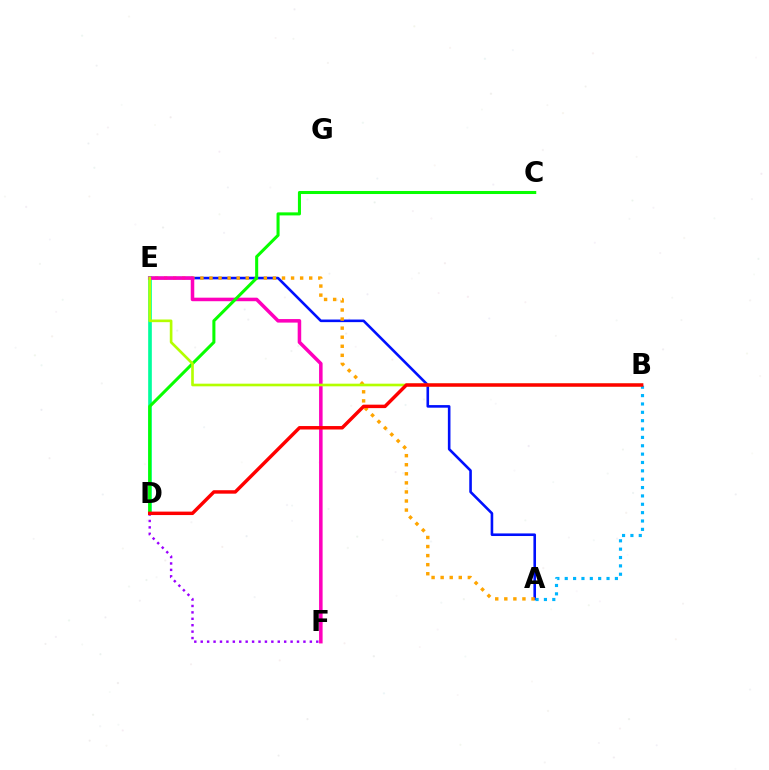{('A', 'E'): [{'color': '#0010ff', 'line_style': 'solid', 'thickness': 1.87}, {'color': '#ffa500', 'line_style': 'dotted', 'thickness': 2.46}], ('D', 'E'): [{'color': '#00ff9d', 'line_style': 'solid', 'thickness': 2.63}], ('D', 'F'): [{'color': '#9b00ff', 'line_style': 'dotted', 'thickness': 1.74}], ('E', 'F'): [{'color': '#ff00bd', 'line_style': 'solid', 'thickness': 2.55}], ('C', 'D'): [{'color': '#08ff00', 'line_style': 'solid', 'thickness': 2.19}], ('A', 'B'): [{'color': '#00b5ff', 'line_style': 'dotted', 'thickness': 2.27}], ('B', 'E'): [{'color': '#b3ff00', 'line_style': 'solid', 'thickness': 1.91}], ('B', 'D'): [{'color': '#ff0000', 'line_style': 'solid', 'thickness': 2.49}]}